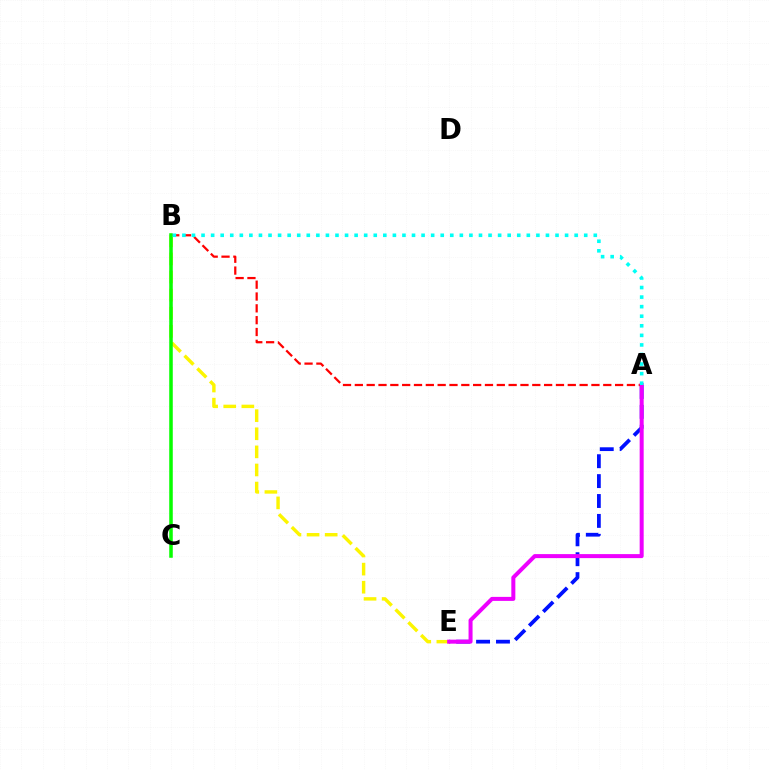{('B', 'E'): [{'color': '#fcf500', 'line_style': 'dashed', 'thickness': 2.46}], ('A', 'E'): [{'color': '#0010ff', 'line_style': 'dashed', 'thickness': 2.7}, {'color': '#ee00ff', 'line_style': 'solid', 'thickness': 2.89}], ('A', 'B'): [{'color': '#ff0000', 'line_style': 'dashed', 'thickness': 1.61}, {'color': '#00fff6', 'line_style': 'dotted', 'thickness': 2.6}], ('B', 'C'): [{'color': '#08ff00', 'line_style': 'solid', 'thickness': 2.55}]}